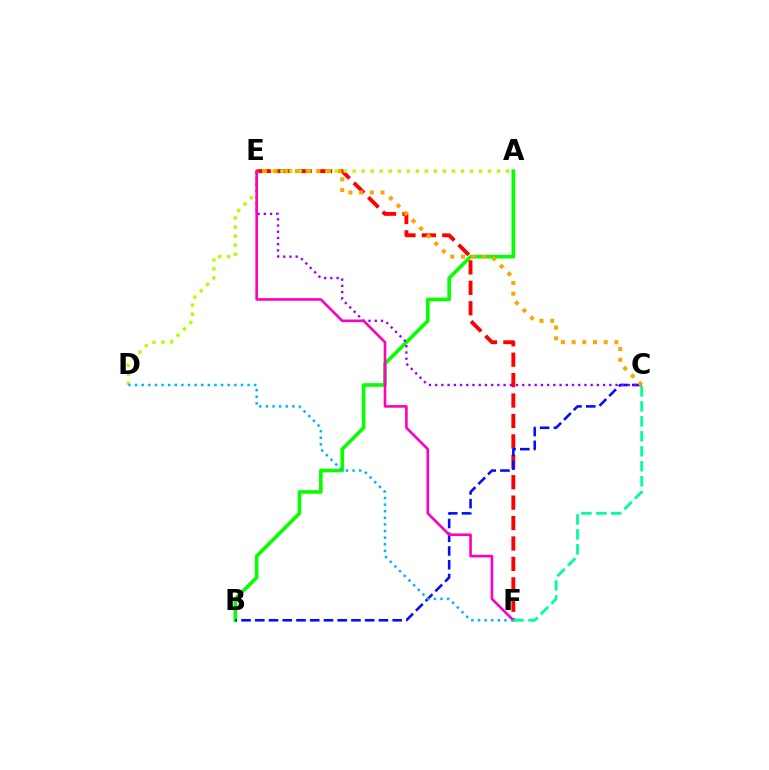{('A', 'B'): [{'color': '#08ff00', 'line_style': 'solid', 'thickness': 2.61}], ('E', 'F'): [{'color': '#ff0000', 'line_style': 'dashed', 'thickness': 2.77}, {'color': '#ff00bd', 'line_style': 'solid', 'thickness': 1.89}], ('B', 'C'): [{'color': '#0010ff', 'line_style': 'dashed', 'thickness': 1.87}], ('A', 'D'): [{'color': '#b3ff00', 'line_style': 'dotted', 'thickness': 2.45}], ('C', 'E'): [{'color': '#9b00ff', 'line_style': 'dotted', 'thickness': 1.69}, {'color': '#ffa500', 'line_style': 'dotted', 'thickness': 2.91}], ('C', 'F'): [{'color': '#00ff9d', 'line_style': 'dashed', 'thickness': 2.03}], ('D', 'F'): [{'color': '#00b5ff', 'line_style': 'dotted', 'thickness': 1.8}]}